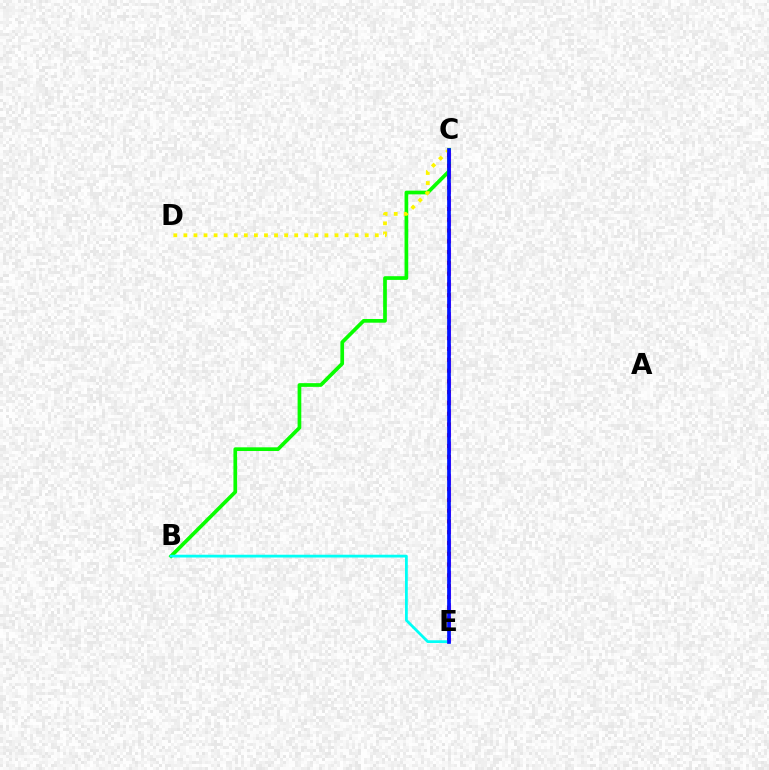{('B', 'C'): [{'color': '#08ff00', 'line_style': 'solid', 'thickness': 2.66}], ('C', 'D'): [{'color': '#fcf500', 'line_style': 'dotted', 'thickness': 2.74}], ('C', 'E'): [{'color': '#ff0000', 'line_style': 'dotted', 'thickness': 2.93}, {'color': '#ee00ff', 'line_style': 'dashed', 'thickness': 2.2}, {'color': '#0010ff', 'line_style': 'solid', 'thickness': 2.65}], ('B', 'E'): [{'color': '#00fff6', 'line_style': 'solid', 'thickness': 2.0}]}